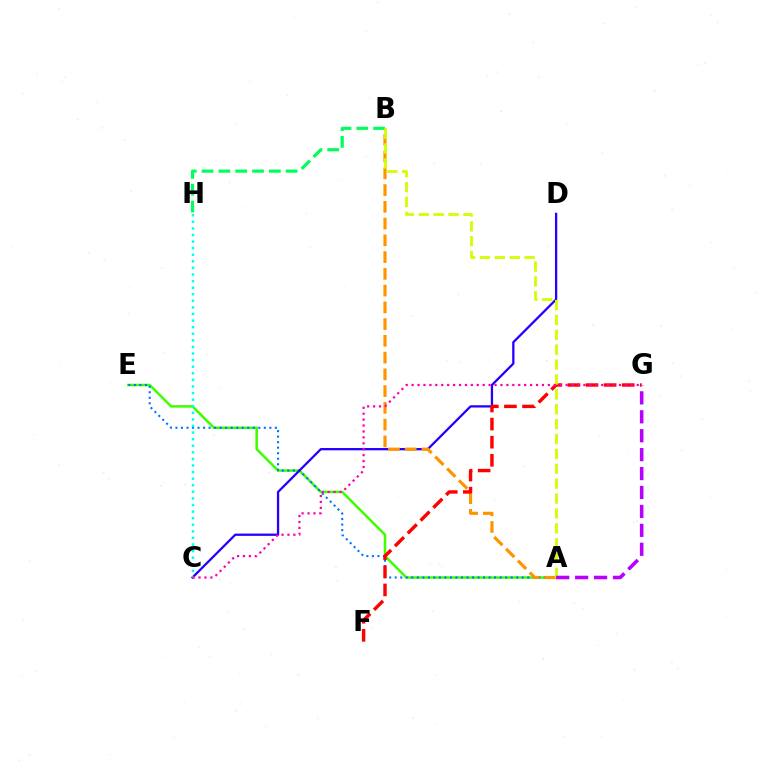{('A', 'E'): [{'color': '#3dff00', 'line_style': 'solid', 'thickness': 1.81}, {'color': '#0074ff', 'line_style': 'dotted', 'thickness': 1.5}], ('B', 'H'): [{'color': '#00ff5c', 'line_style': 'dashed', 'thickness': 2.28}], ('C', 'D'): [{'color': '#2500ff', 'line_style': 'solid', 'thickness': 1.64}], ('A', 'B'): [{'color': '#ff9400', 'line_style': 'dashed', 'thickness': 2.28}, {'color': '#d1ff00', 'line_style': 'dashed', 'thickness': 2.02}], ('F', 'G'): [{'color': '#ff0000', 'line_style': 'dashed', 'thickness': 2.46}], ('C', 'H'): [{'color': '#00fff6', 'line_style': 'dotted', 'thickness': 1.79}], ('C', 'G'): [{'color': '#ff00ac', 'line_style': 'dotted', 'thickness': 1.61}], ('A', 'G'): [{'color': '#b900ff', 'line_style': 'dashed', 'thickness': 2.57}]}